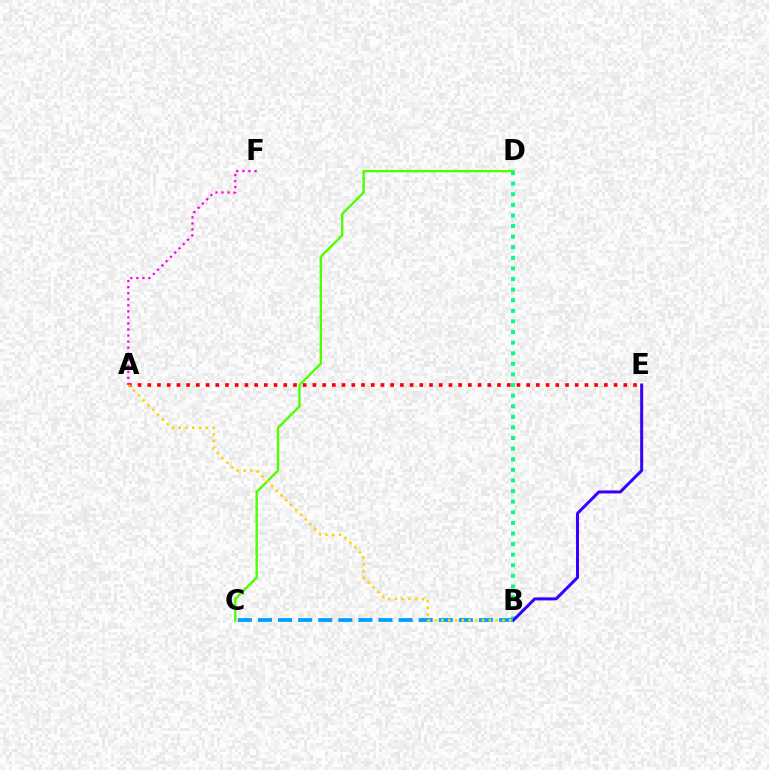{('C', 'D'): [{'color': '#4fff00', 'line_style': 'solid', 'thickness': 1.72}], ('B', 'D'): [{'color': '#00ff86', 'line_style': 'dotted', 'thickness': 2.88}], ('A', 'E'): [{'color': '#ff0000', 'line_style': 'dotted', 'thickness': 2.64}], ('B', 'E'): [{'color': '#3700ff', 'line_style': 'solid', 'thickness': 2.17}], ('B', 'C'): [{'color': '#009eff', 'line_style': 'dashed', 'thickness': 2.73}], ('A', 'F'): [{'color': '#ff00ed', 'line_style': 'dotted', 'thickness': 1.64}], ('A', 'B'): [{'color': '#ffd500', 'line_style': 'dotted', 'thickness': 1.84}]}